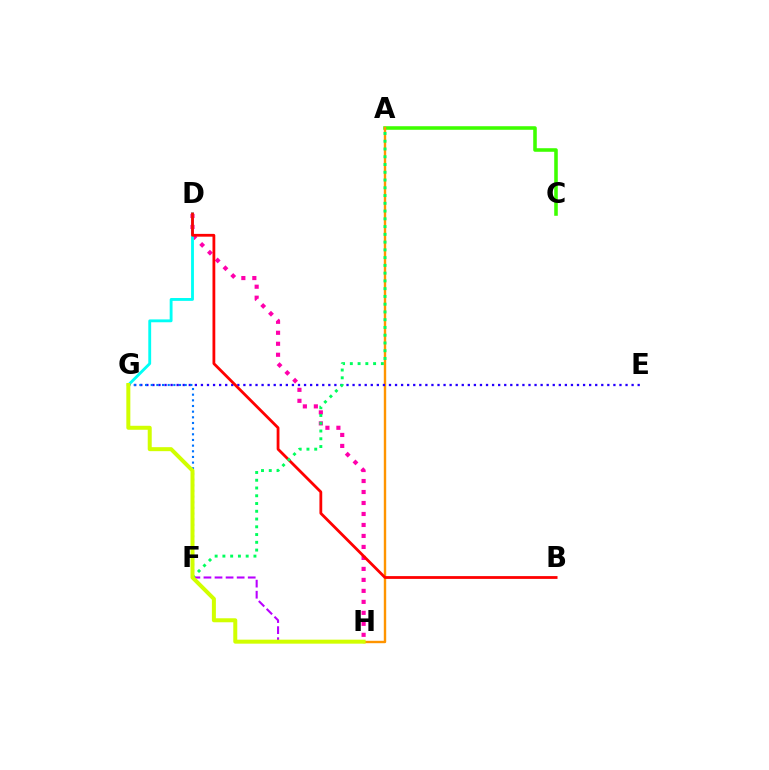{('D', 'H'): [{'color': '#ff00ac', 'line_style': 'dotted', 'thickness': 2.98}], ('A', 'C'): [{'color': '#3dff00', 'line_style': 'solid', 'thickness': 2.57}], ('A', 'H'): [{'color': '#ff9400', 'line_style': 'solid', 'thickness': 1.73}], ('D', 'G'): [{'color': '#00fff6', 'line_style': 'solid', 'thickness': 2.06}], ('E', 'G'): [{'color': '#2500ff', 'line_style': 'dotted', 'thickness': 1.65}], ('F', 'G'): [{'color': '#0074ff', 'line_style': 'dotted', 'thickness': 1.54}], ('B', 'D'): [{'color': '#ff0000', 'line_style': 'solid', 'thickness': 2.01}], ('F', 'H'): [{'color': '#b900ff', 'line_style': 'dashed', 'thickness': 1.5}], ('A', 'F'): [{'color': '#00ff5c', 'line_style': 'dotted', 'thickness': 2.11}], ('G', 'H'): [{'color': '#d1ff00', 'line_style': 'solid', 'thickness': 2.88}]}